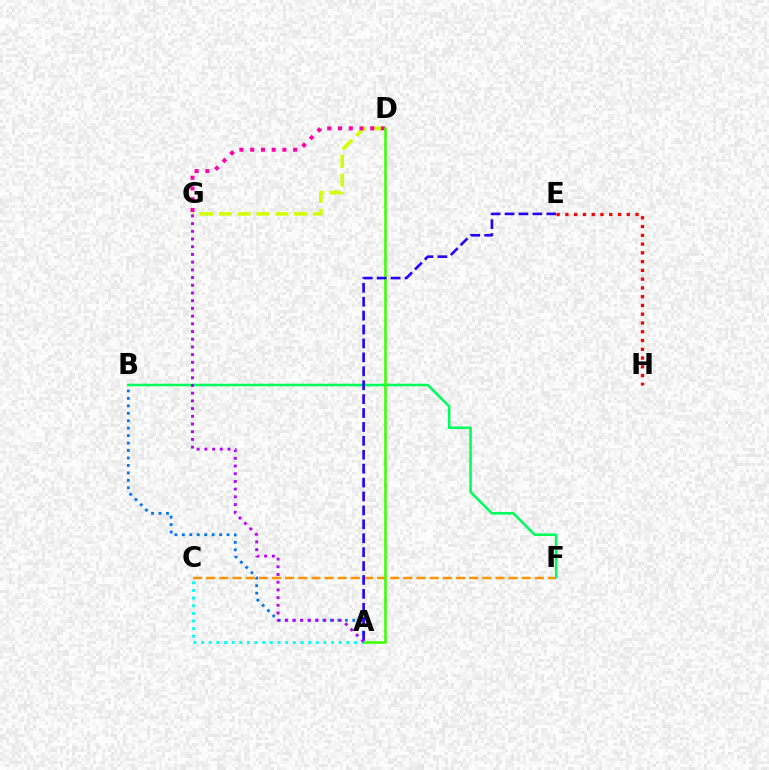{('D', 'G'): [{'color': '#d1ff00', 'line_style': 'dashed', 'thickness': 2.56}, {'color': '#ff00ac', 'line_style': 'dotted', 'thickness': 2.92}], ('C', 'F'): [{'color': '#ff9400', 'line_style': 'dashed', 'thickness': 1.79}], ('A', 'B'): [{'color': '#0074ff', 'line_style': 'dotted', 'thickness': 2.02}], ('A', 'C'): [{'color': '#00fff6', 'line_style': 'dotted', 'thickness': 2.08}], ('B', 'F'): [{'color': '#00ff5c', 'line_style': 'solid', 'thickness': 1.84}], ('E', 'H'): [{'color': '#ff0000', 'line_style': 'dotted', 'thickness': 2.38}], ('A', 'D'): [{'color': '#3dff00', 'line_style': 'solid', 'thickness': 1.84}], ('A', 'E'): [{'color': '#2500ff', 'line_style': 'dashed', 'thickness': 1.89}], ('A', 'G'): [{'color': '#b900ff', 'line_style': 'dotted', 'thickness': 2.09}]}